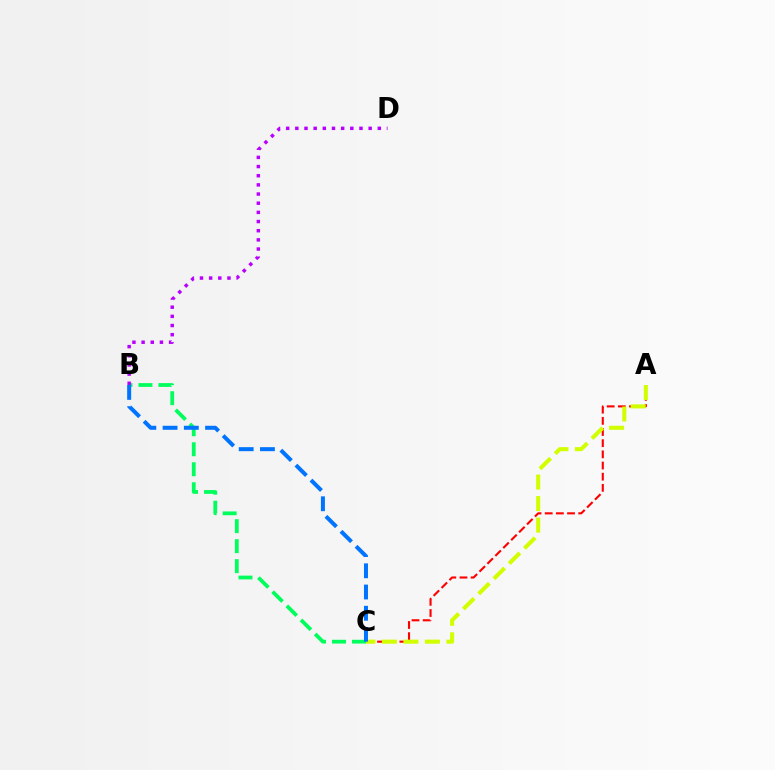{('A', 'C'): [{'color': '#ff0000', 'line_style': 'dashed', 'thickness': 1.52}, {'color': '#d1ff00', 'line_style': 'dashed', 'thickness': 2.92}], ('B', 'C'): [{'color': '#00ff5c', 'line_style': 'dashed', 'thickness': 2.72}, {'color': '#0074ff', 'line_style': 'dashed', 'thickness': 2.88}], ('B', 'D'): [{'color': '#b900ff', 'line_style': 'dotted', 'thickness': 2.49}]}